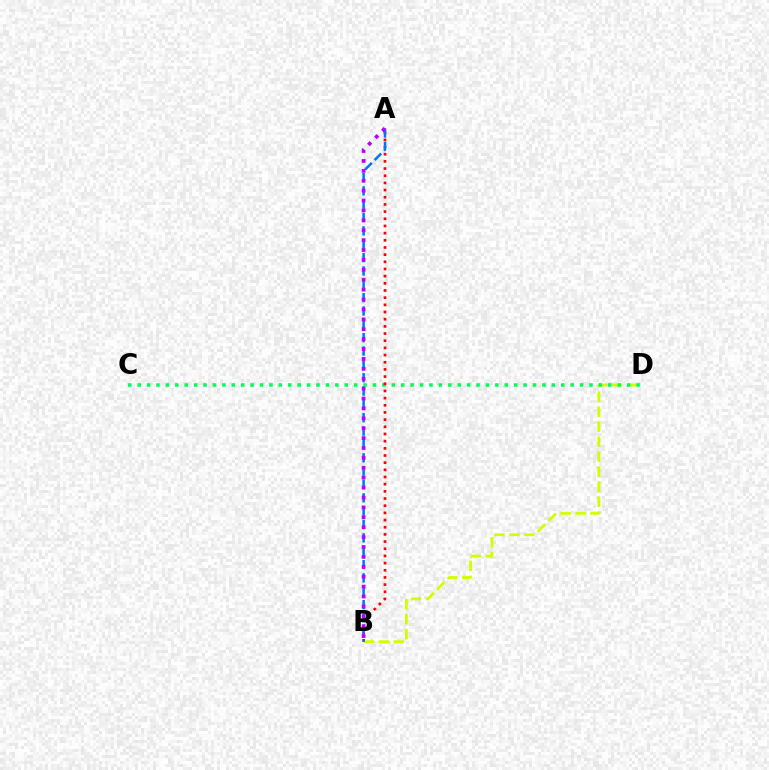{('B', 'D'): [{'color': '#d1ff00', 'line_style': 'dashed', 'thickness': 2.04}], ('C', 'D'): [{'color': '#00ff5c', 'line_style': 'dotted', 'thickness': 2.56}], ('A', 'B'): [{'color': '#ff0000', 'line_style': 'dotted', 'thickness': 1.95}, {'color': '#0074ff', 'line_style': 'dashed', 'thickness': 1.81}, {'color': '#b900ff', 'line_style': 'dotted', 'thickness': 2.69}]}